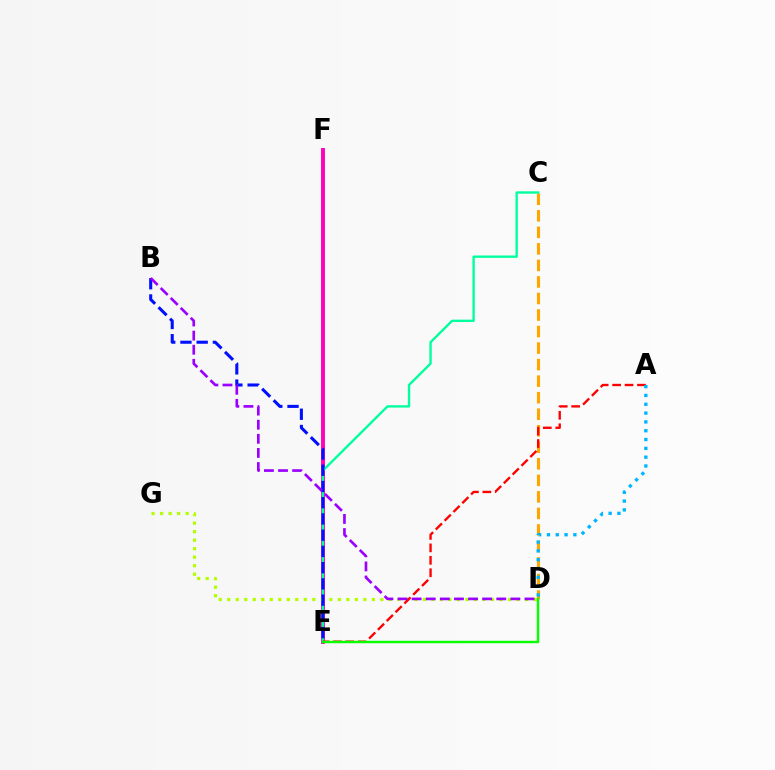{('E', 'F'): [{'color': '#ff00bd', 'line_style': 'solid', 'thickness': 2.82}], ('C', 'D'): [{'color': '#ffa500', 'line_style': 'dashed', 'thickness': 2.25}], ('D', 'G'): [{'color': '#b3ff00', 'line_style': 'dotted', 'thickness': 2.31}], ('C', 'E'): [{'color': '#00ff9d', 'line_style': 'solid', 'thickness': 1.7}], ('B', 'E'): [{'color': '#0010ff', 'line_style': 'dashed', 'thickness': 2.21}], ('A', 'E'): [{'color': '#ff0000', 'line_style': 'dashed', 'thickness': 1.69}], ('D', 'E'): [{'color': '#08ff00', 'line_style': 'solid', 'thickness': 1.76}], ('B', 'D'): [{'color': '#9b00ff', 'line_style': 'dashed', 'thickness': 1.92}], ('A', 'D'): [{'color': '#00b5ff', 'line_style': 'dotted', 'thickness': 2.39}]}